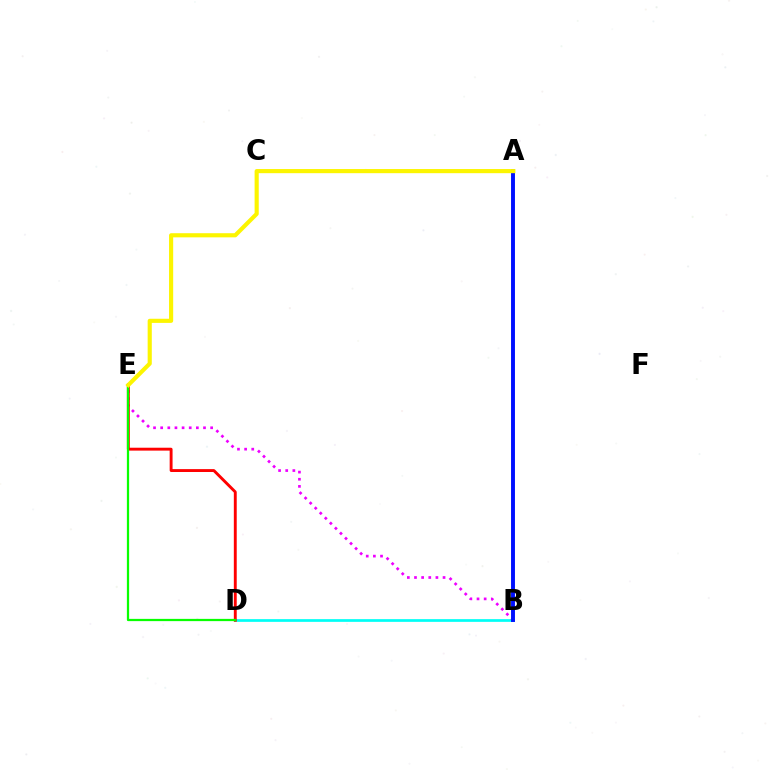{('B', 'D'): [{'color': '#00fff6', 'line_style': 'solid', 'thickness': 1.95}], ('B', 'E'): [{'color': '#ee00ff', 'line_style': 'dotted', 'thickness': 1.94}], ('D', 'E'): [{'color': '#ff0000', 'line_style': 'solid', 'thickness': 2.08}, {'color': '#08ff00', 'line_style': 'solid', 'thickness': 1.62}], ('A', 'B'): [{'color': '#0010ff', 'line_style': 'solid', 'thickness': 2.82}], ('A', 'E'): [{'color': '#fcf500', 'line_style': 'solid', 'thickness': 2.98}]}